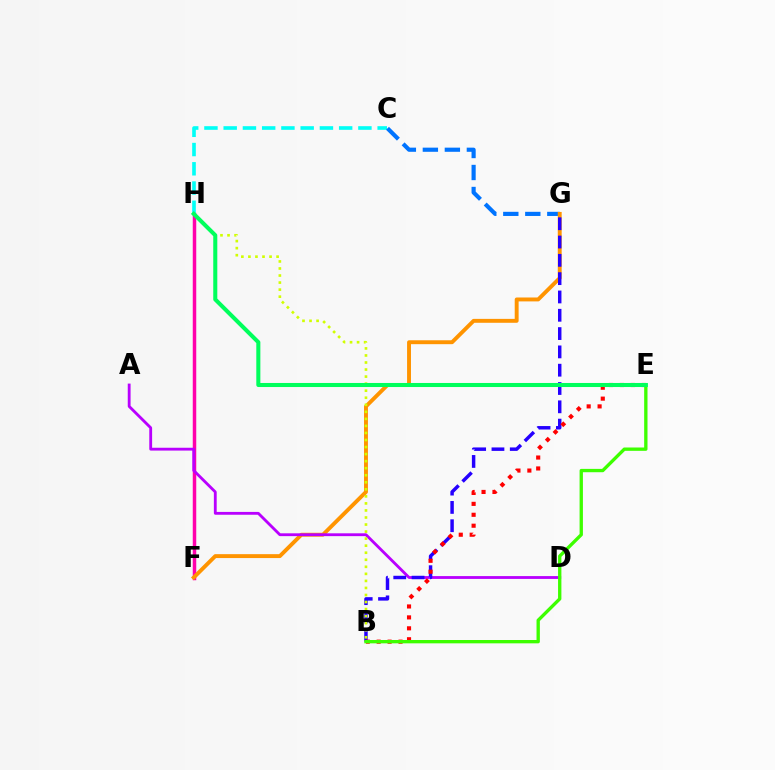{('F', 'H'): [{'color': '#ff00ac', 'line_style': 'solid', 'thickness': 2.5}], ('C', 'H'): [{'color': '#00fff6', 'line_style': 'dashed', 'thickness': 2.61}], ('C', 'G'): [{'color': '#0074ff', 'line_style': 'dashed', 'thickness': 2.99}], ('F', 'G'): [{'color': '#ff9400', 'line_style': 'solid', 'thickness': 2.81}], ('A', 'D'): [{'color': '#b900ff', 'line_style': 'solid', 'thickness': 2.04}], ('B', 'G'): [{'color': '#2500ff', 'line_style': 'dashed', 'thickness': 2.49}], ('B', 'H'): [{'color': '#d1ff00', 'line_style': 'dotted', 'thickness': 1.91}], ('B', 'E'): [{'color': '#ff0000', 'line_style': 'dotted', 'thickness': 2.97}, {'color': '#3dff00', 'line_style': 'solid', 'thickness': 2.4}], ('E', 'H'): [{'color': '#00ff5c', 'line_style': 'solid', 'thickness': 2.92}]}